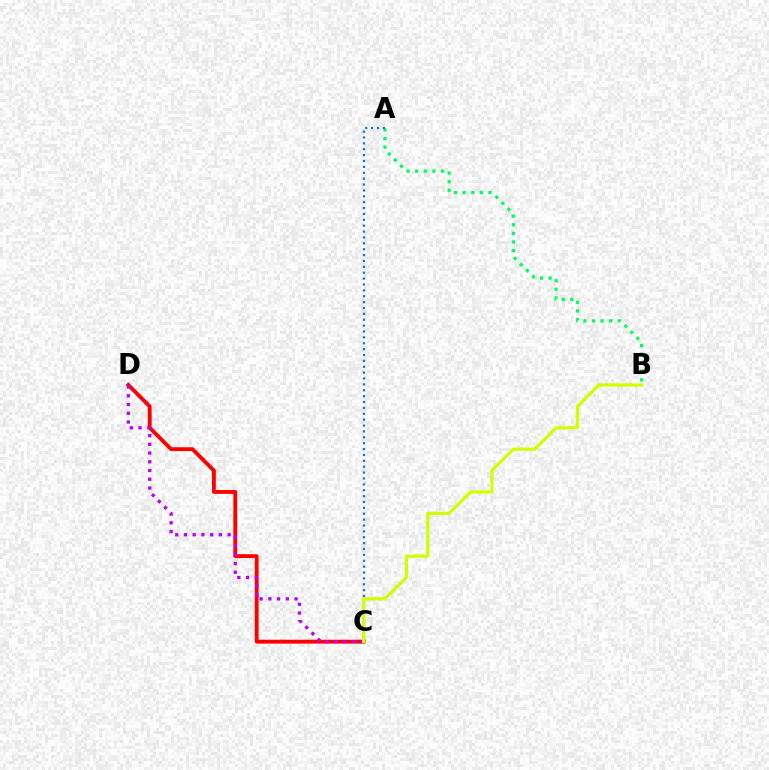{('A', 'B'): [{'color': '#00ff5c', 'line_style': 'dotted', 'thickness': 2.34}], ('A', 'C'): [{'color': '#0074ff', 'line_style': 'dotted', 'thickness': 1.6}], ('C', 'D'): [{'color': '#ff0000', 'line_style': 'solid', 'thickness': 2.77}, {'color': '#b900ff', 'line_style': 'dotted', 'thickness': 2.37}], ('B', 'C'): [{'color': '#d1ff00', 'line_style': 'solid', 'thickness': 2.31}]}